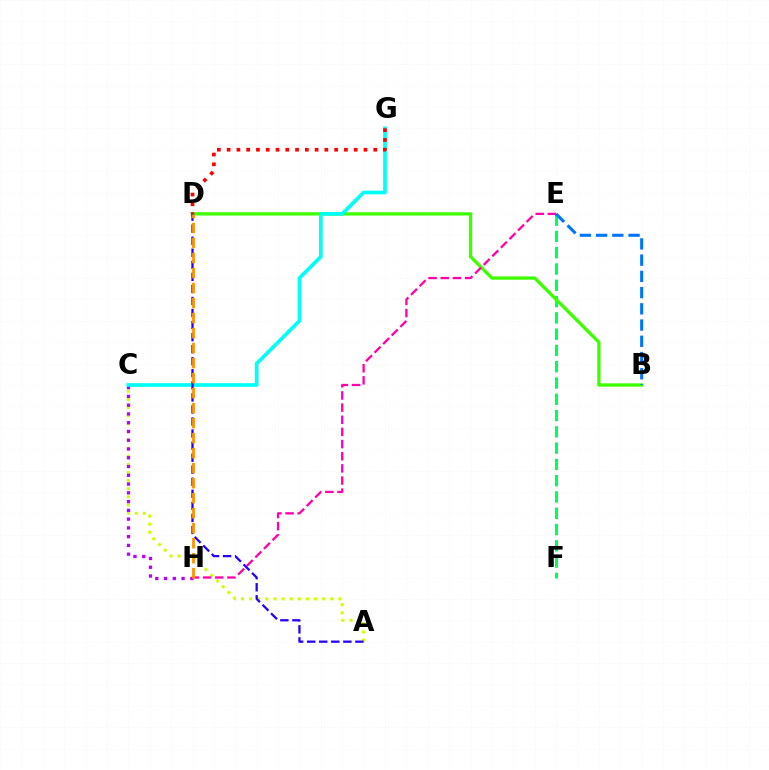{('E', 'F'): [{'color': '#00ff5c', 'line_style': 'dashed', 'thickness': 2.21}], ('B', 'D'): [{'color': '#3dff00', 'line_style': 'solid', 'thickness': 2.37}], ('B', 'E'): [{'color': '#0074ff', 'line_style': 'dashed', 'thickness': 2.2}], ('A', 'C'): [{'color': '#d1ff00', 'line_style': 'dotted', 'thickness': 2.21}], ('C', 'H'): [{'color': '#b900ff', 'line_style': 'dotted', 'thickness': 2.38}], ('E', 'H'): [{'color': '#ff00ac', 'line_style': 'dashed', 'thickness': 1.65}], ('C', 'G'): [{'color': '#00fff6', 'line_style': 'solid', 'thickness': 2.65}], ('A', 'D'): [{'color': '#2500ff', 'line_style': 'dashed', 'thickness': 1.64}], ('D', 'H'): [{'color': '#ff9400', 'line_style': 'dashed', 'thickness': 2.04}], ('D', 'G'): [{'color': '#ff0000', 'line_style': 'dotted', 'thickness': 2.66}]}